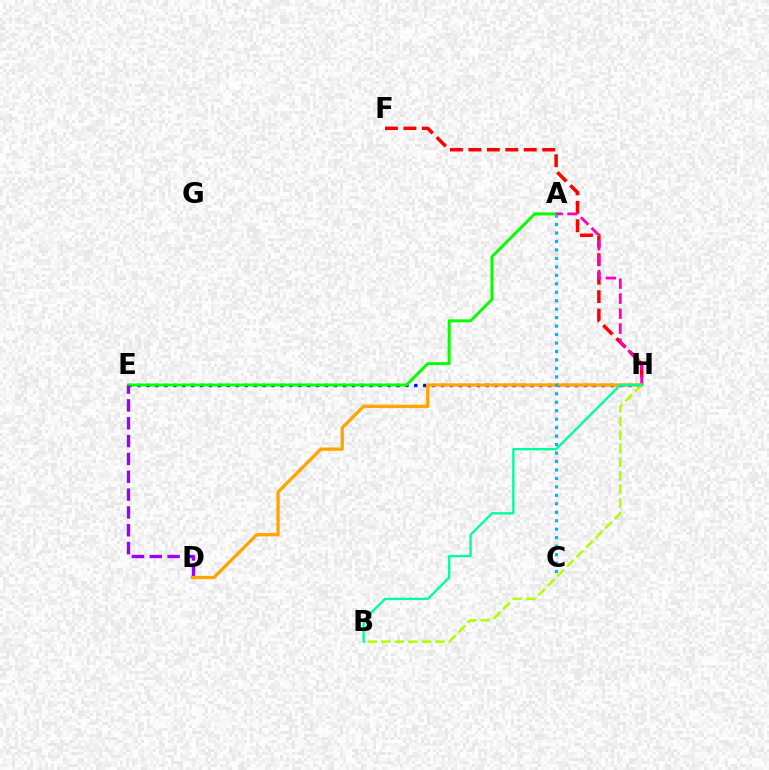{('E', 'H'): [{'color': '#0010ff', 'line_style': 'dotted', 'thickness': 2.43}], ('A', 'E'): [{'color': '#08ff00', 'line_style': 'solid', 'thickness': 2.13}], ('D', 'E'): [{'color': '#9b00ff', 'line_style': 'dashed', 'thickness': 2.42}], ('B', 'H'): [{'color': '#b3ff00', 'line_style': 'dashed', 'thickness': 1.84}, {'color': '#00ff9d', 'line_style': 'solid', 'thickness': 1.69}], ('F', 'H'): [{'color': '#ff0000', 'line_style': 'dashed', 'thickness': 2.51}], ('A', 'H'): [{'color': '#ff00bd', 'line_style': 'dashed', 'thickness': 2.04}], ('D', 'H'): [{'color': '#ffa500', 'line_style': 'solid', 'thickness': 2.39}], ('A', 'C'): [{'color': '#00b5ff', 'line_style': 'dotted', 'thickness': 2.3}]}